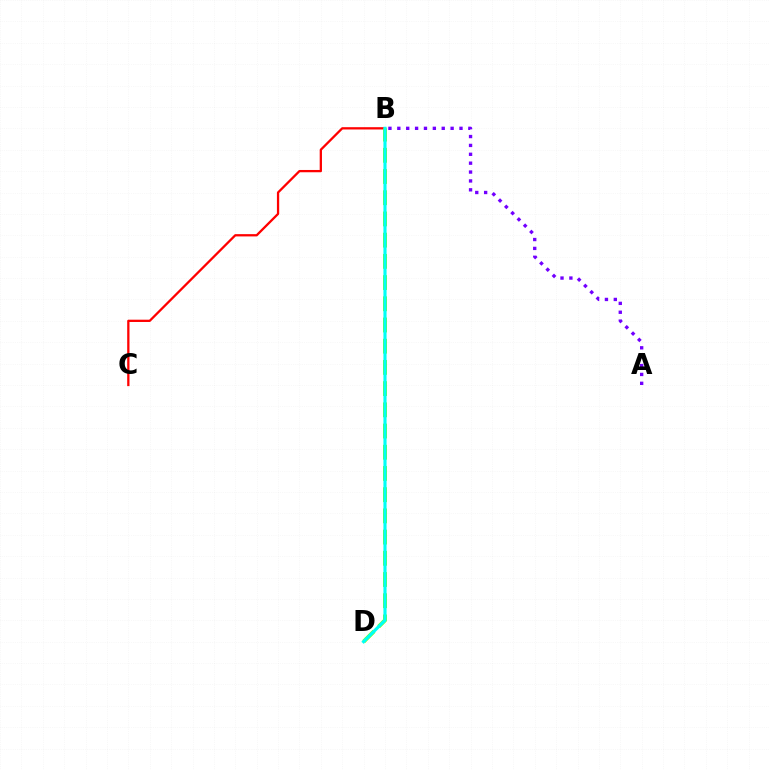{('B', 'C'): [{'color': '#ff0000', 'line_style': 'solid', 'thickness': 1.64}], ('B', 'D'): [{'color': '#84ff00', 'line_style': 'dashed', 'thickness': 2.88}, {'color': '#00fff6', 'line_style': 'solid', 'thickness': 2.26}], ('A', 'B'): [{'color': '#7200ff', 'line_style': 'dotted', 'thickness': 2.41}]}